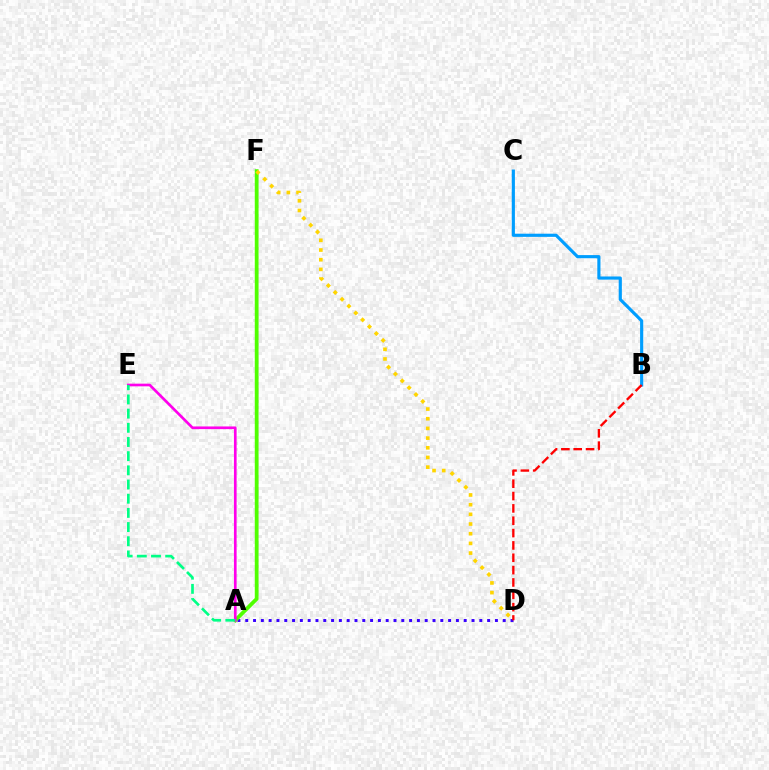{('A', 'D'): [{'color': '#3700ff', 'line_style': 'dotted', 'thickness': 2.12}], ('A', 'F'): [{'color': '#4fff00', 'line_style': 'solid', 'thickness': 2.73}], ('D', 'F'): [{'color': '#ffd500', 'line_style': 'dotted', 'thickness': 2.63}], ('A', 'E'): [{'color': '#ff00ed', 'line_style': 'solid', 'thickness': 1.92}, {'color': '#00ff86', 'line_style': 'dashed', 'thickness': 1.93}], ('B', 'C'): [{'color': '#009eff', 'line_style': 'solid', 'thickness': 2.27}], ('B', 'D'): [{'color': '#ff0000', 'line_style': 'dashed', 'thickness': 1.68}]}